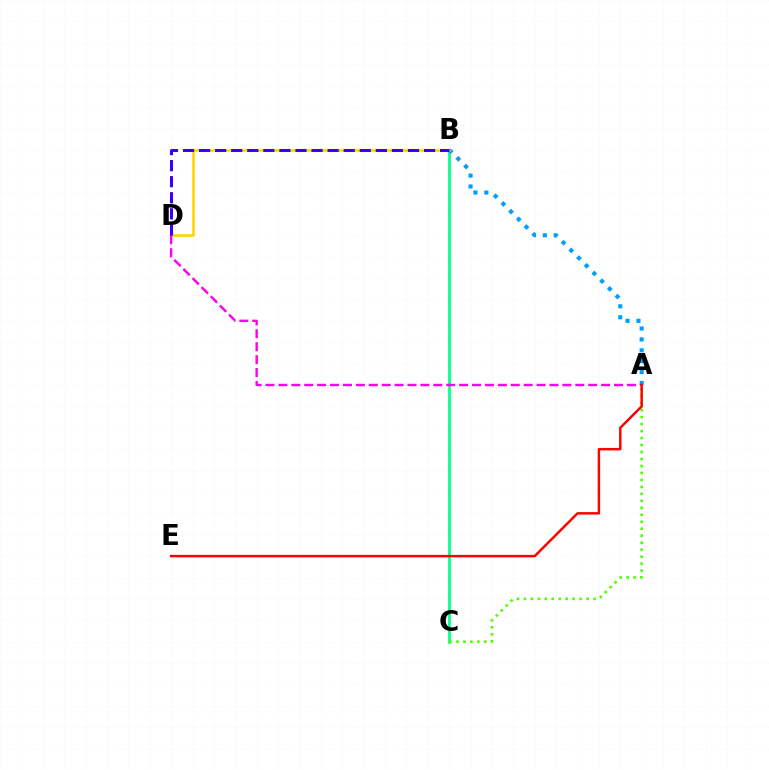{('B', 'C'): [{'color': '#00ff86', 'line_style': 'solid', 'thickness': 1.95}], ('A', 'C'): [{'color': '#4fff00', 'line_style': 'dotted', 'thickness': 1.9}], ('A', 'B'): [{'color': '#009eff', 'line_style': 'dotted', 'thickness': 2.96}], ('B', 'D'): [{'color': '#ffd500', 'line_style': 'solid', 'thickness': 1.86}, {'color': '#3700ff', 'line_style': 'dashed', 'thickness': 2.18}], ('A', 'D'): [{'color': '#ff00ed', 'line_style': 'dashed', 'thickness': 1.75}], ('A', 'E'): [{'color': '#ff0000', 'line_style': 'solid', 'thickness': 1.77}]}